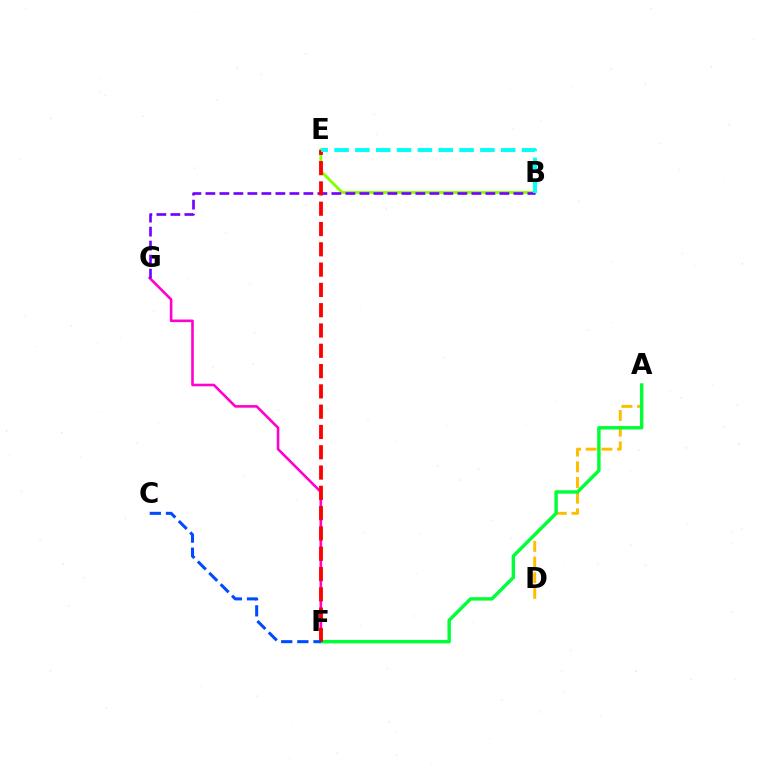{('A', 'D'): [{'color': '#ffbd00', 'line_style': 'dashed', 'thickness': 2.13}], ('B', 'E'): [{'color': '#84ff00', 'line_style': 'solid', 'thickness': 2.06}, {'color': '#00fff6', 'line_style': 'dashed', 'thickness': 2.83}], ('F', 'G'): [{'color': '#ff00cf', 'line_style': 'solid', 'thickness': 1.87}], ('A', 'F'): [{'color': '#00ff39', 'line_style': 'solid', 'thickness': 2.47}], ('B', 'G'): [{'color': '#7200ff', 'line_style': 'dashed', 'thickness': 1.9}], ('E', 'F'): [{'color': '#ff0000', 'line_style': 'dashed', 'thickness': 2.76}], ('C', 'F'): [{'color': '#004bff', 'line_style': 'dashed', 'thickness': 2.19}]}